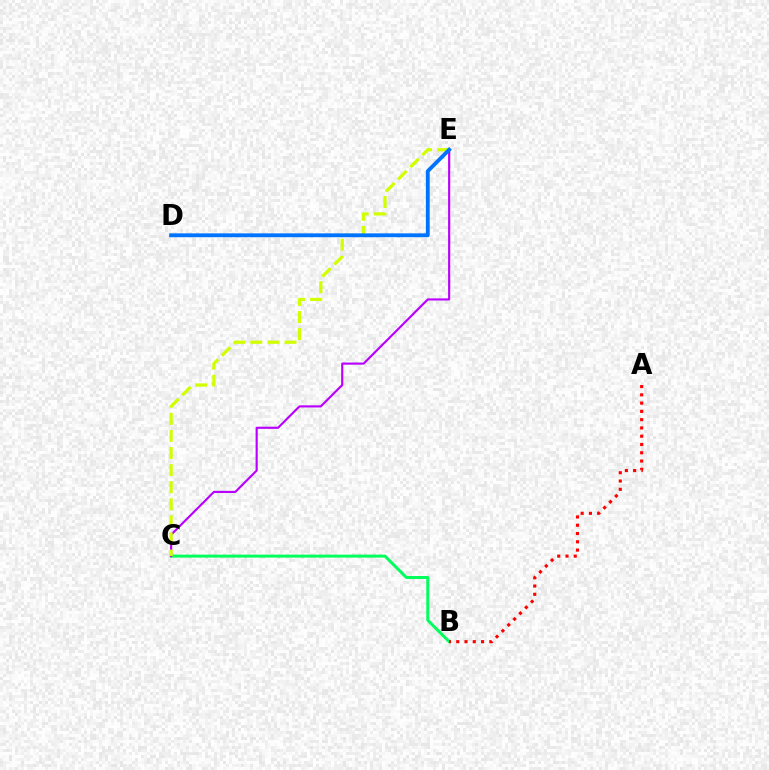{('B', 'C'): [{'color': '#00ff5c', 'line_style': 'solid', 'thickness': 2.15}], ('C', 'E'): [{'color': '#b900ff', 'line_style': 'solid', 'thickness': 1.54}, {'color': '#d1ff00', 'line_style': 'dashed', 'thickness': 2.32}], ('D', 'E'): [{'color': '#0074ff', 'line_style': 'solid', 'thickness': 2.77}], ('A', 'B'): [{'color': '#ff0000', 'line_style': 'dotted', 'thickness': 2.25}]}